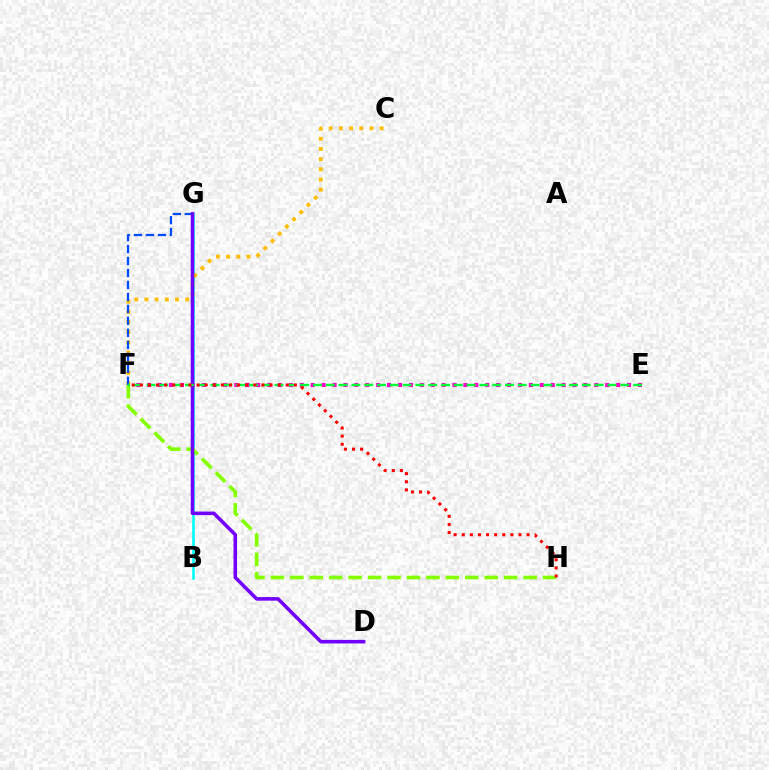{('B', 'G'): [{'color': '#00fff6', 'line_style': 'solid', 'thickness': 1.91}], ('E', 'F'): [{'color': '#ff00cf', 'line_style': 'dotted', 'thickness': 2.96}, {'color': '#00ff39', 'line_style': 'dashed', 'thickness': 1.74}], ('F', 'H'): [{'color': '#84ff00', 'line_style': 'dashed', 'thickness': 2.64}, {'color': '#ff0000', 'line_style': 'dotted', 'thickness': 2.2}], ('C', 'F'): [{'color': '#ffbd00', 'line_style': 'dotted', 'thickness': 2.76}], ('F', 'G'): [{'color': '#004bff', 'line_style': 'dashed', 'thickness': 1.63}], ('D', 'G'): [{'color': '#7200ff', 'line_style': 'solid', 'thickness': 2.56}]}